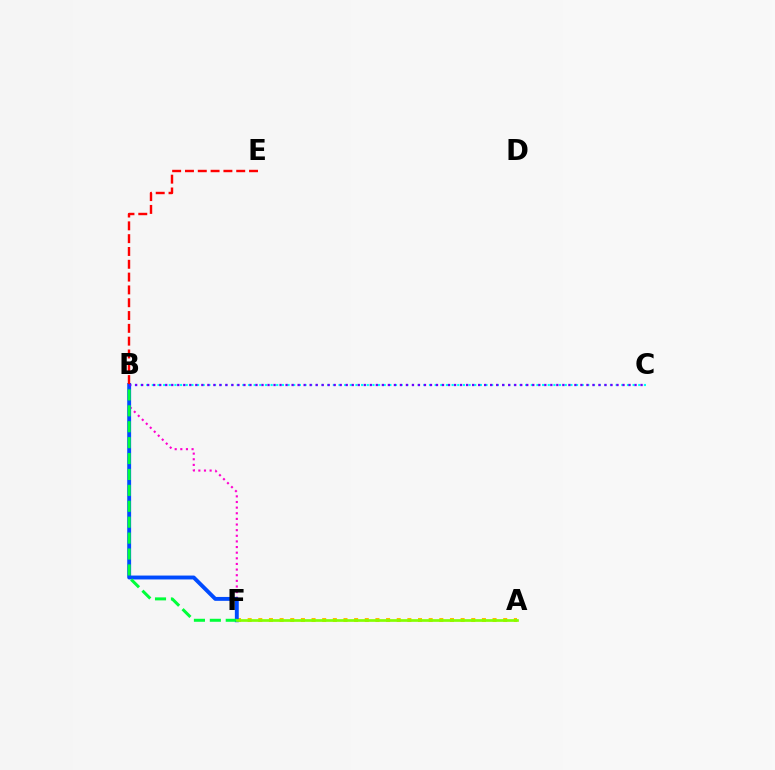{('B', 'F'): [{'color': '#ff00cf', 'line_style': 'dotted', 'thickness': 1.53}, {'color': '#004bff', 'line_style': 'solid', 'thickness': 2.81}, {'color': '#00ff39', 'line_style': 'dashed', 'thickness': 2.16}], ('A', 'F'): [{'color': '#ffbd00', 'line_style': 'dotted', 'thickness': 2.89}, {'color': '#84ff00', 'line_style': 'solid', 'thickness': 1.93}], ('B', 'C'): [{'color': '#00fff6', 'line_style': 'dotted', 'thickness': 1.54}, {'color': '#7200ff', 'line_style': 'dotted', 'thickness': 1.63}], ('B', 'E'): [{'color': '#ff0000', 'line_style': 'dashed', 'thickness': 1.74}]}